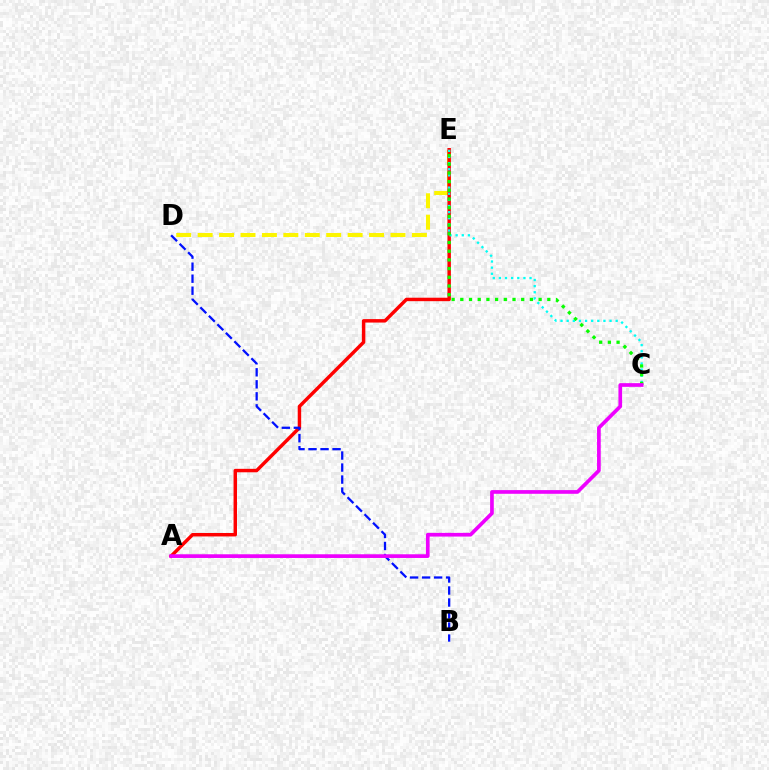{('D', 'E'): [{'color': '#fcf500', 'line_style': 'dashed', 'thickness': 2.91}], ('A', 'E'): [{'color': '#ff0000', 'line_style': 'solid', 'thickness': 2.48}], ('C', 'E'): [{'color': '#00fff6', 'line_style': 'dotted', 'thickness': 1.66}, {'color': '#08ff00', 'line_style': 'dotted', 'thickness': 2.36}], ('B', 'D'): [{'color': '#0010ff', 'line_style': 'dashed', 'thickness': 1.63}], ('A', 'C'): [{'color': '#ee00ff', 'line_style': 'solid', 'thickness': 2.66}]}